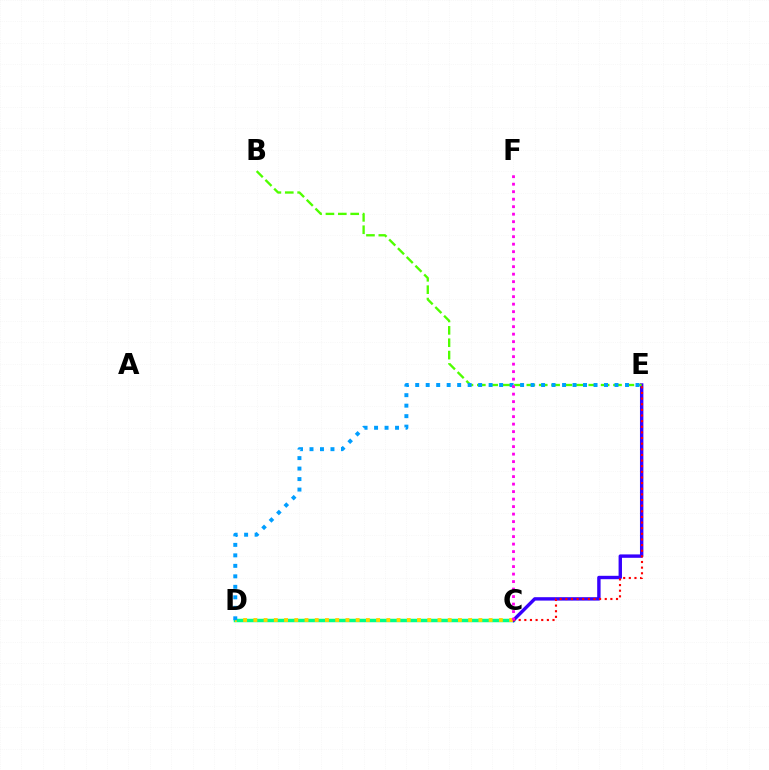{('C', 'D'): [{'color': '#00ff86', 'line_style': 'solid', 'thickness': 2.51}, {'color': '#ffd500', 'line_style': 'dotted', 'thickness': 2.78}], ('C', 'E'): [{'color': '#3700ff', 'line_style': 'solid', 'thickness': 2.45}, {'color': '#ff0000', 'line_style': 'dotted', 'thickness': 1.53}], ('B', 'E'): [{'color': '#4fff00', 'line_style': 'dashed', 'thickness': 1.68}], ('D', 'E'): [{'color': '#009eff', 'line_style': 'dotted', 'thickness': 2.85}], ('C', 'F'): [{'color': '#ff00ed', 'line_style': 'dotted', 'thickness': 2.04}]}